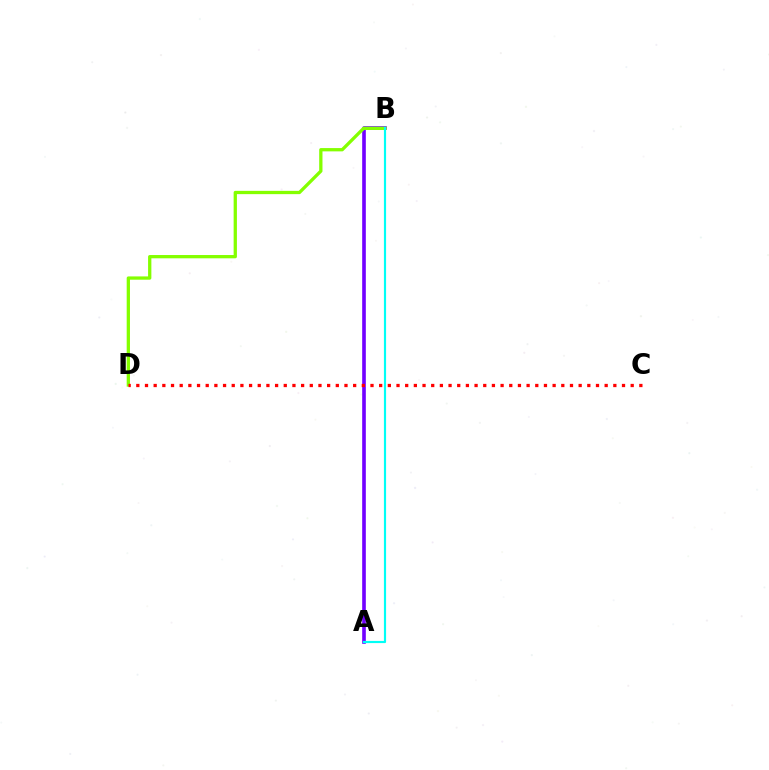{('A', 'B'): [{'color': '#7200ff', 'line_style': 'solid', 'thickness': 2.62}, {'color': '#00fff6', 'line_style': 'solid', 'thickness': 1.57}], ('B', 'D'): [{'color': '#84ff00', 'line_style': 'solid', 'thickness': 2.37}], ('C', 'D'): [{'color': '#ff0000', 'line_style': 'dotted', 'thickness': 2.36}]}